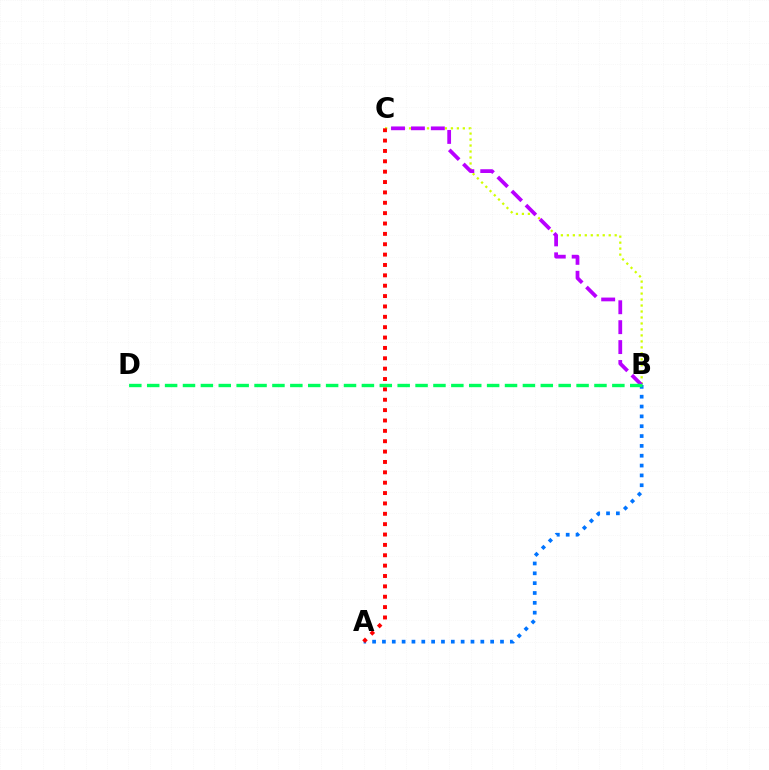{('A', 'B'): [{'color': '#0074ff', 'line_style': 'dotted', 'thickness': 2.67}], ('B', 'C'): [{'color': '#d1ff00', 'line_style': 'dotted', 'thickness': 1.62}, {'color': '#b900ff', 'line_style': 'dashed', 'thickness': 2.71}], ('B', 'D'): [{'color': '#00ff5c', 'line_style': 'dashed', 'thickness': 2.43}], ('A', 'C'): [{'color': '#ff0000', 'line_style': 'dotted', 'thickness': 2.82}]}